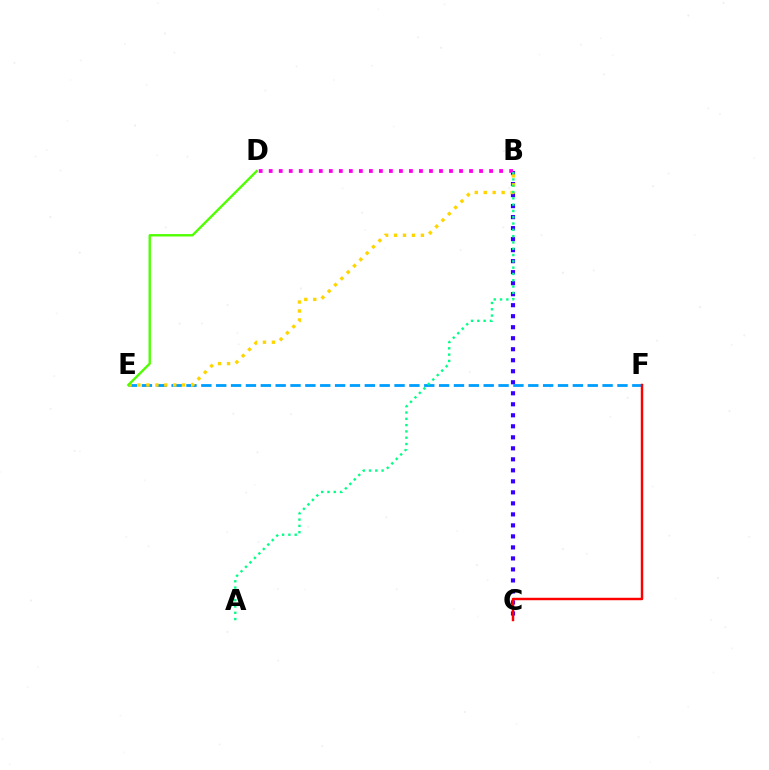{('B', 'C'): [{'color': '#3700ff', 'line_style': 'dotted', 'thickness': 2.99}], ('E', 'F'): [{'color': '#009eff', 'line_style': 'dashed', 'thickness': 2.02}], ('B', 'E'): [{'color': '#ffd500', 'line_style': 'dotted', 'thickness': 2.43}], ('B', 'D'): [{'color': '#ff00ed', 'line_style': 'dotted', 'thickness': 2.72}], ('A', 'B'): [{'color': '#00ff86', 'line_style': 'dotted', 'thickness': 1.71}], ('C', 'F'): [{'color': '#ff0000', 'line_style': 'solid', 'thickness': 1.76}], ('D', 'E'): [{'color': '#4fff00', 'line_style': 'solid', 'thickness': 1.71}]}